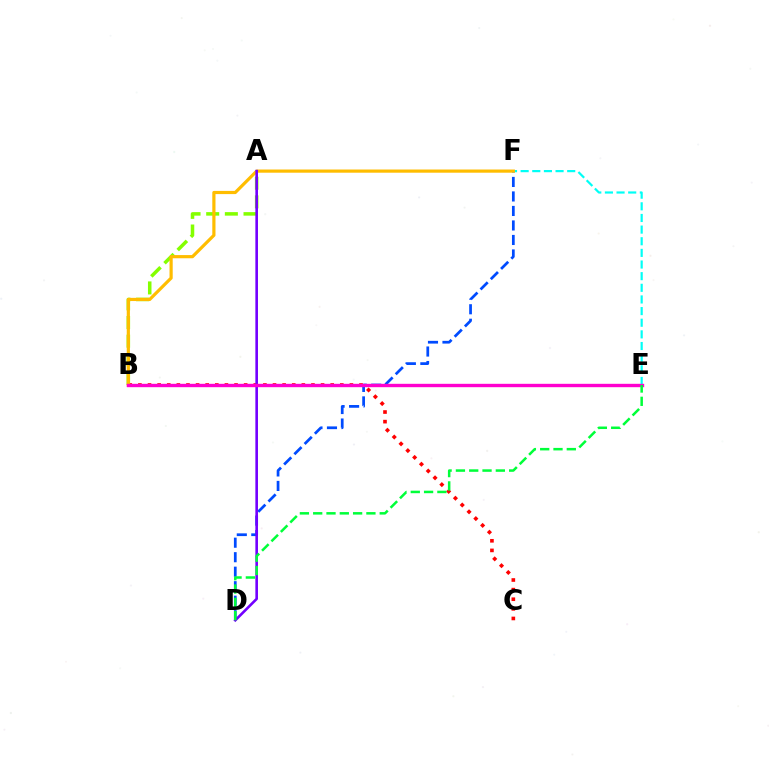{('A', 'B'): [{'color': '#84ff00', 'line_style': 'dashed', 'thickness': 2.53}], ('D', 'F'): [{'color': '#004bff', 'line_style': 'dashed', 'thickness': 1.97}], ('B', 'C'): [{'color': '#ff0000', 'line_style': 'dotted', 'thickness': 2.61}], ('E', 'F'): [{'color': '#00fff6', 'line_style': 'dashed', 'thickness': 1.58}], ('B', 'F'): [{'color': '#ffbd00', 'line_style': 'solid', 'thickness': 2.3}], ('A', 'D'): [{'color': '#7200ff', 'line_style': 'solid', 'thickness': 1.88}], ('B', 'E'): [{'color': '#ff00cf', 'line_style': 'solid', 'thickness': 2.43}], ('D', 'E'): [{'color': '#00ff39', 'line_style': 'dashed', 'thickness': 1.81}]}